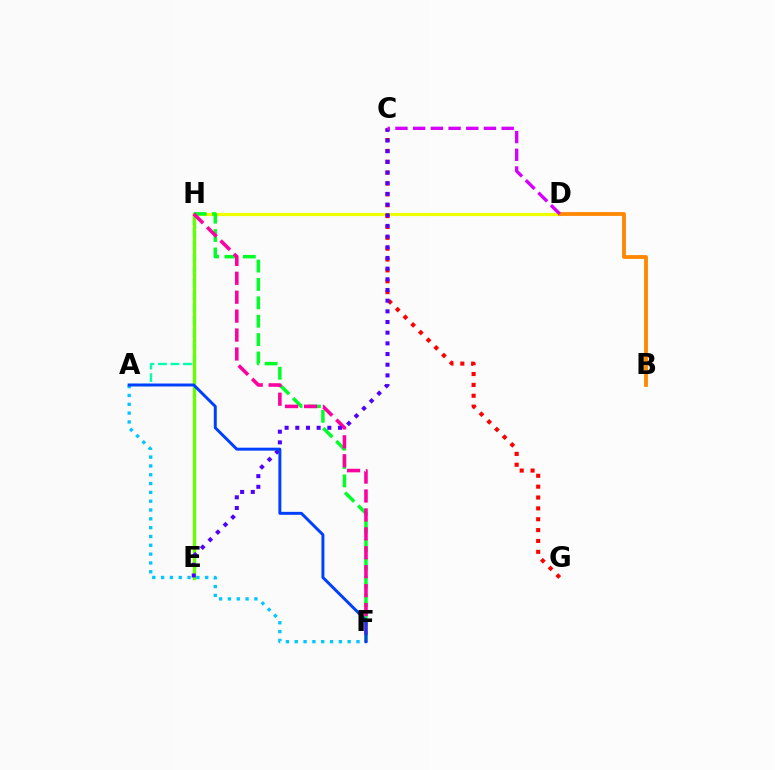{('D', 'H'): [{'color': '#eeff00', 'line_style': 'solid', 'thickness': 2.27}], ('C', 'G'): [{'color': '#ff0000', 'line_style': 'dotted', 'thickness': 2.95}], ('A', 'H'): [{'color': '#00ffaf', 'line_style': 'dashed', 'thickness': 1.7}], ('E', 'H'): [{'color': '#66ff00', 'line_style': 'solid', 'thickness': 2.42}], ('F', 'H'): [{'color': '#00ff27', 'line_style': 'dashed', 'thickness': 2.5}, {'color': '#ff00a0', 'line_style': 'dashed', 'thickness': 2.57}], ('C', 'E'): [{'color': '#4f00ff', 'line_style': 'dotted', 'thickness': 2.9}], ('A', 'F'): [{'color': '#00c7ff', 'line_style': 'dotted', 'thickness': 2.4}, {'color': '#003fff', 'line_style': 'solid', 'thickness': 2.13}], ('B', 'D'): [{'color': '#ff8800', 'line_style': 'solid', 'thickness': 2.75}], ('C', 'D'): [{'color': '#d600ff', 'line_style': 'dashed', 'thickness': 2.41}]}